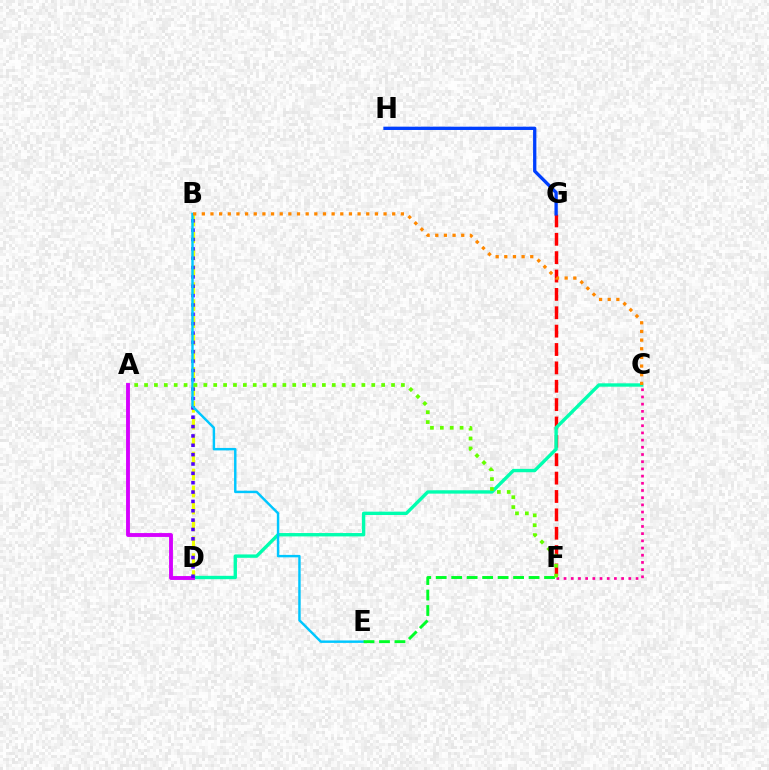{('F', 'G'): [{'color': '#ff0000', 'line_style': 'dashed', 'thickness': 2.5}], ('B', 'D'): [{'color': '#eeff00', 'line_style': 'dashed', 'thickness': 2.3}, {'color': '#4f00ff', 'line_style': 'dotted', 'thickness': 2.54}], ('C', 'D'): [{'color': '#00ffaf', 'line_style': 'solid', 'thickness': 2.43}], ('G', 'H'): [{'color': '#003fff', 'line_style': 'solid', 'thickness': 2.37}], ('C', 'F'): [{'color': '#ff00a0', 'line_style': 'dotted', 'thickness': 1.95}], ('A', 'D'): [{'color': '#d600ff', 'line_style': 'solid', 'thickness': 2.78}], ('B', 'E'): [{'color': '#00c7ff', 'line_style': 'solid', 'thickness': 1.76}], ('B', 'C'): [{'color': '#ff8800', 'line_style': 'dotted', 'thickness': 2.35}], ('E', 'F'): [{'color': '#00ff27', 'line_style': 'dashed', 'thickness': 2.1}], ('A', 'F'): [{'color': '#66ff00', 'line_style': 'dotted', 'thickness': 2.68}]}